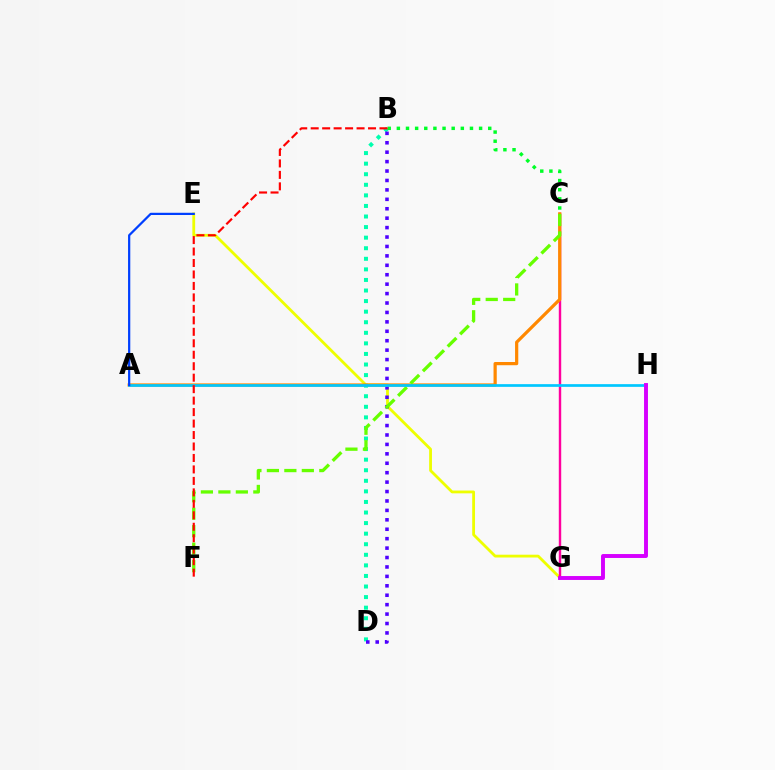{('E', 'G'): [{'color': '#eeff00', 'line_style': 'solid', 'thickness': 2.02}], ('B', 'D'): [{'color': '#00ffaf', 'line_style': 'dotted', 'thickness': 2.87}, {'color': '#4f00ff', 'line_style': 'dotted', 'thickness': 2.56}], ('C', 'G'): [{'color': '#ff00a0', 'line_style': 'solid', 'thickness': 1.75}], ('A', 'C'): [{'color': '#ff8800', 'line_style': 'solid', 'thickness': 2.32}], ('C', 'F'): [{'color': '#66ff00', 'line_style': 'dashed', 'thickness': 2.37}], ('A', 'H'): [{'color': '#00c7ff', 'line_style': 'solid', 'thickness': 1.95}], ('G', 'H'): [{'color': '#d600ff', 'line_style': 'solid', 'thickness': 2.82}], ('B', 'C'): [{'color': '#00ff27', 'line_style': 'dotted', 'thickness': 2.48}], ('A', 'E'): [{'color': '#003fff', 'line_style': 'solid', 'thickness': 1.61}], ('B', 'F'): [{'color': '#ff0000', 'line_style': 'dashed', 'thickness': 1.56}]}